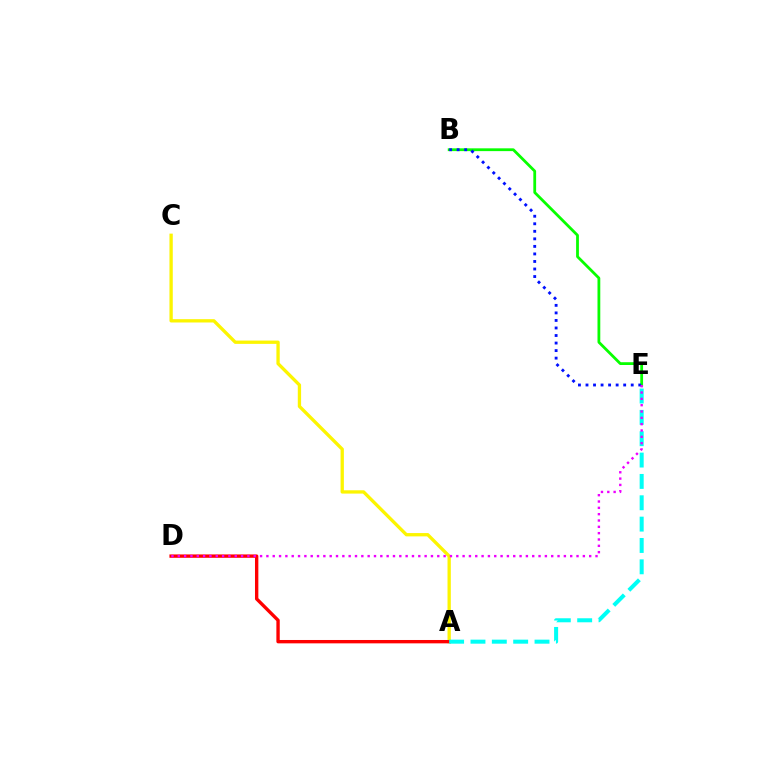{('B', 'E'): [{'color': '#08ff00', 'line_style': 'solid', 'thickness': 2.01}, {'color': '#0010ff', 'line_style': 'dotted', 'thickness': 2.05}], ('A', 'C'): [{'color': '#fcf500', 'line_style': 'solid', 'thickness': 2.38}], ('A', 'D'): [{'color': '#ff0000', 'line_style': 'solid', 'thickness': 2.42}], ('A', 'E'): [{'color': '#00fff6', 'line_style': 'dashed', 'thickness': 2.9}], ('D', 'E'): [{'color': '#ee00ff', 'line_style': 'dotted', 'thickness': 1.72}]}